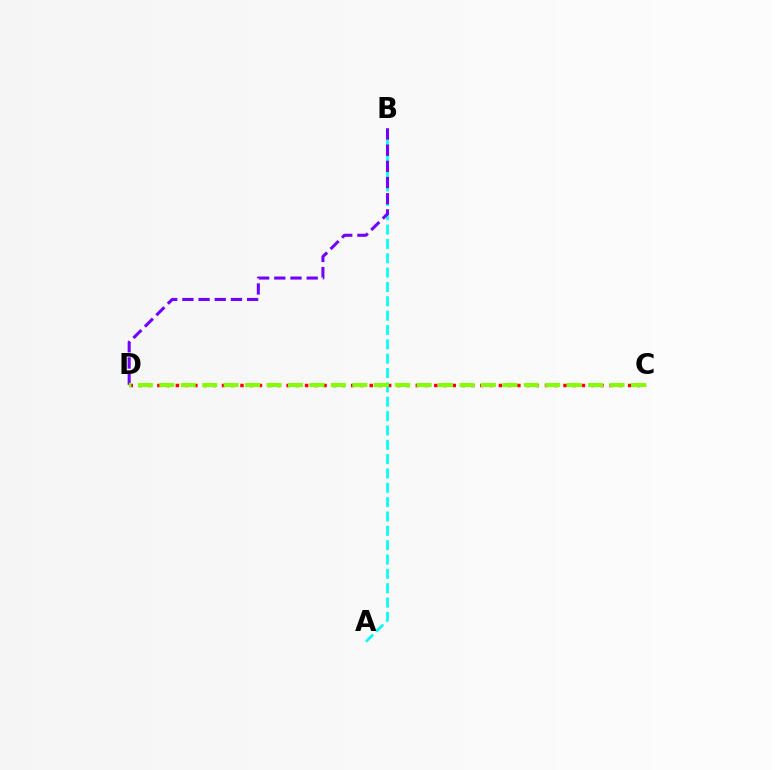{('C', 'D'): [{'color': '#ff0000', 'line_style': 'dotted', 'thickness': 2.51}, {'color': '#84ff00', 'line_style': 'dashed', 'thickness': 2.91}], ('A', 'B'): [{'color': '#00fff6', 'line_style': 'dashed', 'thickness': 1.95}], ('B', 'D'): [{'color': '#7200ff', 'line_style': 'dashed', 'thickness': 2.2}]}